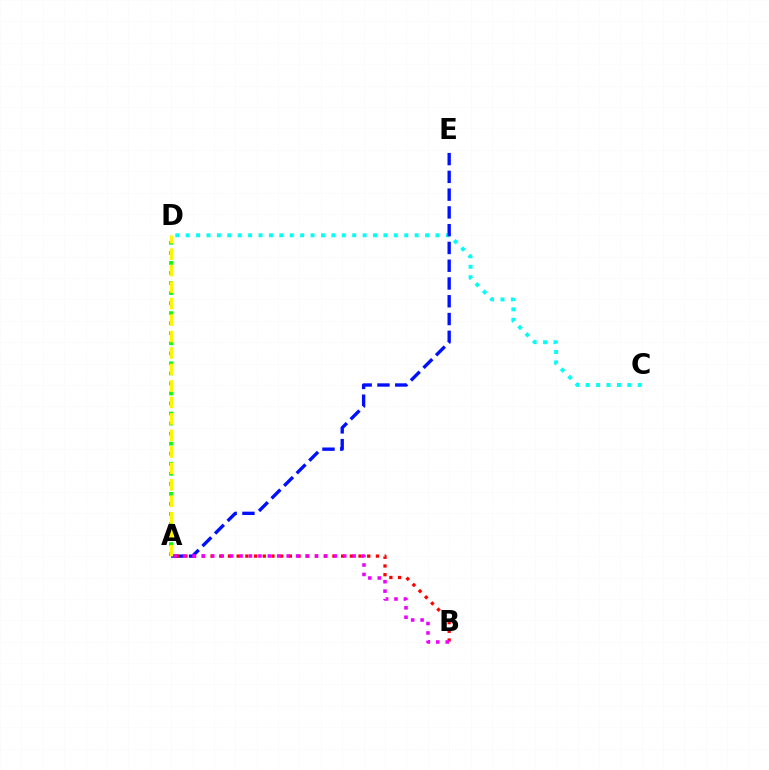{('C', 'D'): [{'color': '#00fff6', 'line_style': 'dotted', 'thickness': 2.83}], ('A', 'E'): [{'color': '#0010ff', 'line_style': 'dashed', 'thickness': 2.41}], ('A', 'B'): [{'color': '#ff0000', 'line_style': 'dotted', 'thickness': 2.37}, {'color': '#ee00ff', 'line_style': 'dotted', 'thickness': 2.56}], ('A', 'D'): [{'color': '#08ff00', 'line_style': 'dotted', 'thickness': 2.73}, {'color': '#fcf500', 'line_style': 'dashed', 'thickness': 2.24}]}